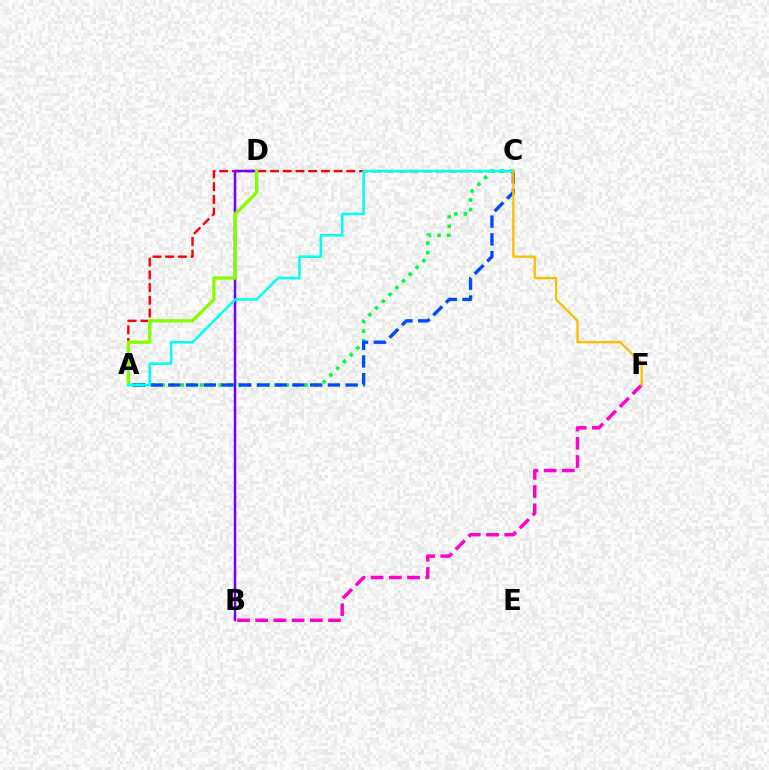{('A', 'C'): [{'color': '#ff0000', 'line_style': 'dashed', 'thickness': 1.73}, {'color': '#00ff39', 'line_style': 'dotted', 'thickness': 2.59}, {'color': '#004bff', 'line_style': 'dashed', 'thickness': 2.41}, {'color': '#00fff6', 'line_style': 'solid', 'thickness': 1.82}], ('B', 'D'): [{'color': '#7200ff', 'line_style': 'solid', 'thickness': 1.8}], ('A', 'D'): [{'color': '#84ff00', 'line_style': 'solid', 'thickness': 2.41}], ('B', 'F'): [{'color': '#ff00cf', 'line_style': 'dashed', 'thickness': 2.47}], ('C', 'F'): [{'color': '#ffbd00', 'line_style': 'solid', 'thickness': 1.65}]}